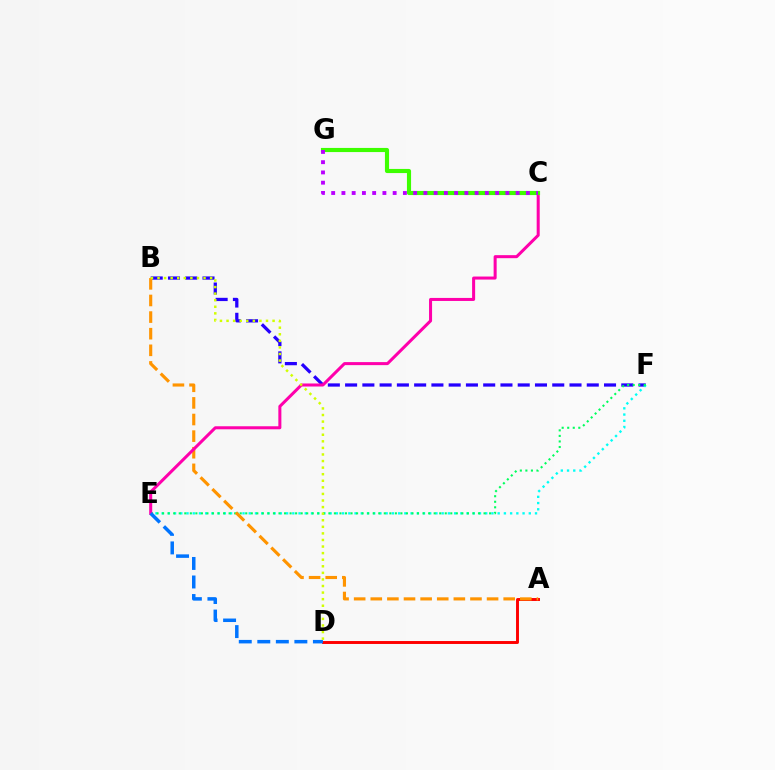{('B', 'F'): [{'color': '#2500ff', 'line_style': 'dashed', 'thickness': 2.34}], ('E', 'F'): [{'color': '#00fff6', 'line_style': 'dotted', 'thickness': 1.69}, {'color': '#00ff5c', 'line_style': 'dotted', 'thickness': 1.51}], ('A', 'D'): [{'color': '#ff0000', 'line_style': 'solid', 'thickness': 2.11}], ('A', 'B'): [{'color': '#ff9400', 'line_style': 'dashed', 'thickness': 2.26}], ('C', 'E'): [{'color': '#ff00ac', 'line_style': 'solid', 'thickness': 2.18}], ('D', 'E'): [{'color': '#0074ff', 'line_style': 'dashed', 'thickness': 2.52}], ('C', 'G'): [{'color': '#3dff00', 'line_style': 'solid', 'thickness': 2.98}, {'color': '#b900ff', 'line_style': 'dotted', 'thickness': 2.78}], ('B', 'D'): [{'color': '#d1ff00', 'line_style': 'dotted', 'thickness': 1.79}]}